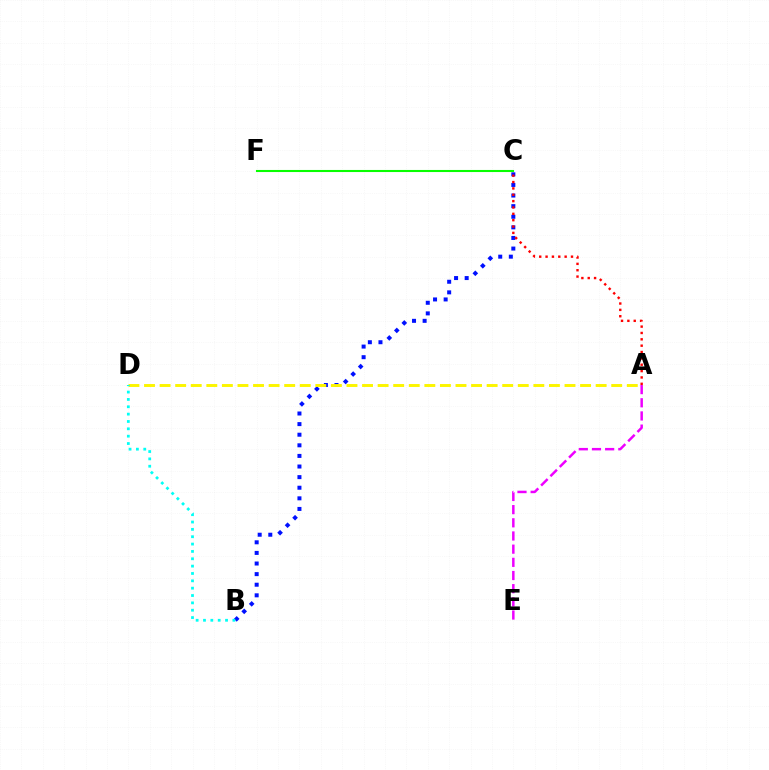{('B', 'C'): [{'color': '#0010ff', 'line_style': 'dotted', 'thickness': 2.88}], ('A', 'E'): [{'color': '#ee00ff', 'line_style': 'dashed', 'thickness': 1.79}], ('A', 'C'): [{'color': '#ff0000', 'line_style': 'dotted', 'thickness': 1.73}], ('A', 'D'): [{'color': '#fcf500', 'line_style': 'dashed', 'thickness': 2.12}], ('B', 'D'): [{'color': '#00fff6', 'line_style': 'dotted', 'thickness': 2.0}], ('C', 'F'): [{'color': '#08ff00', 'line_style': 'solid', 'thickness': 1.5}]}